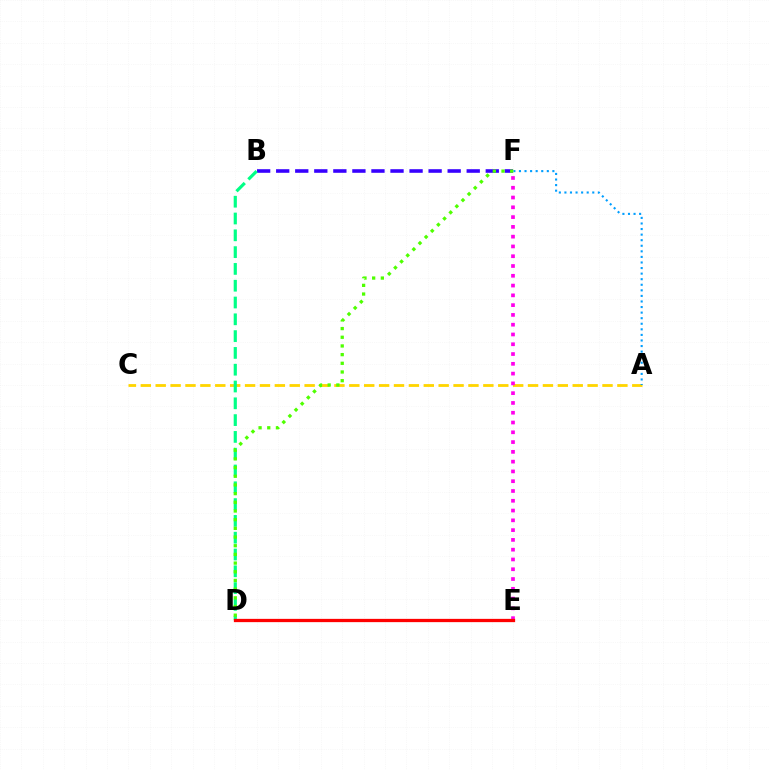{('A', 'C'): [{'color': '#ffd500', 'line_style': 'dashed', 'thickness': 2.02}], ('B', 'F'): [{'color': '#3700ff', 'line_style': 'dashed', 'thickness': 2.59}], ('E', 'F'): [{'color': '#ff00ed', 'line_style': 'dotted', 'thickness': 2.66}], ('B', 'D'): [{'color': '#00ff86', 'line_style': 'dashed', 'thickness': 2.28}], ('A', 'F'): [{'color': '#009eff', 'line_style': 'dotted', 'thickness': 1.51}], ('D', 'F'): [{'color': '#4fff00', 'line_style': 'dotted', 'thickness': 2.36}], ('D', 'E'): [{'color': '#ff0000', 'line_style': 'solid', 'thickness': 2.36}]}